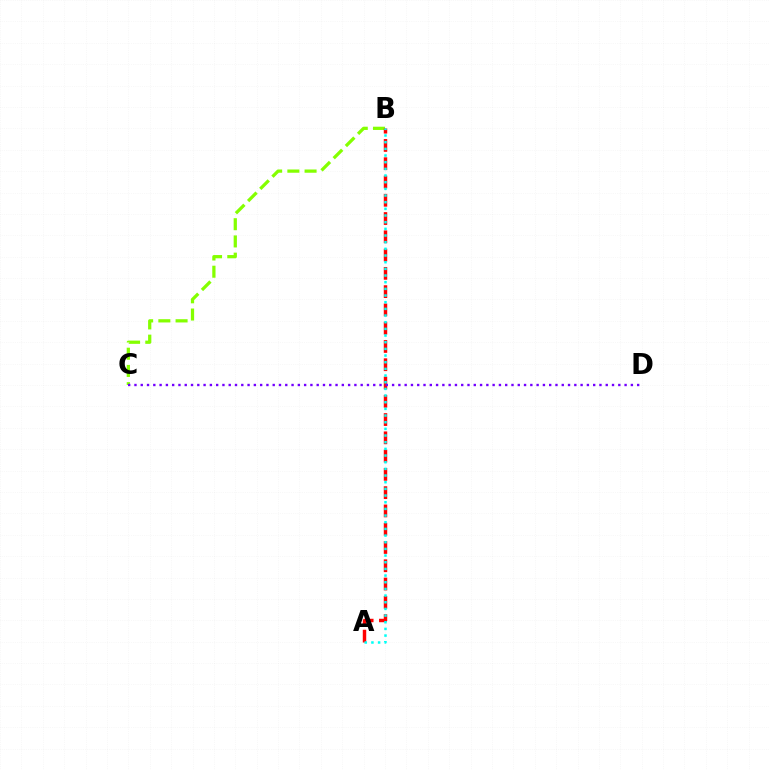{('B', 'C'): [{'color': '#84ff00', 'line_style': 'dashed', 'thickness': 2.34}], ('A', 'B'): [{'color': '#ff0000', 'line_style': 'dashed', 'thickness': 2.48}, {'color': '#00fff6', 'line_style': 'dotted', 'thickness': 1.81}], ('C', 'D'): [{'color': '#7200ff', 'line_style': 'dotted', 'thickness': 1.71}]}